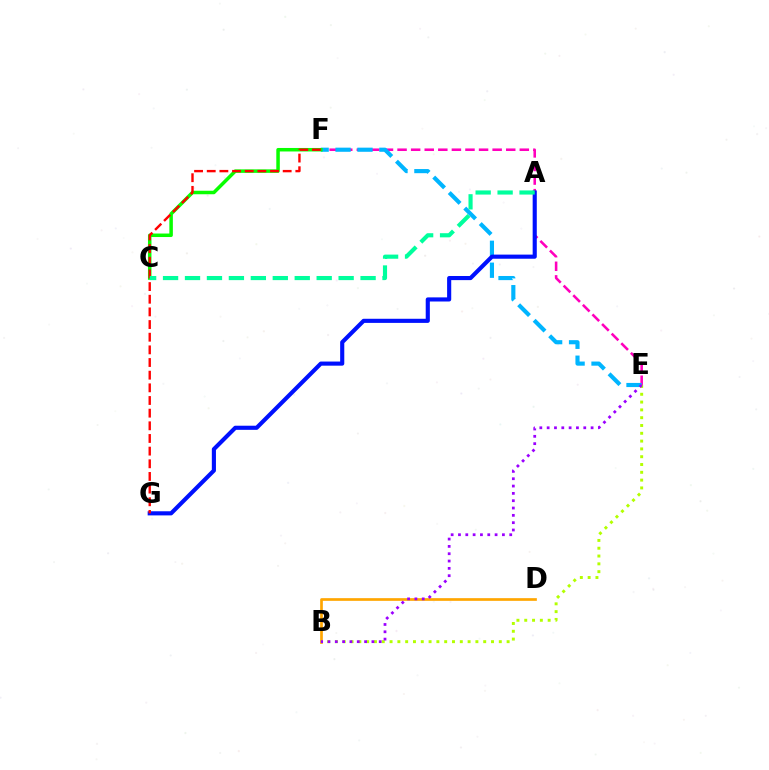{('E', 'F'): [{'color': '#ff00bd', 'line_style': 'dashed', 'thickness': 1.85}, {'color': '#00b5ff', 'line_style': 'dashed', 'thickness': 2.98}], ('C', 'F'): [{'color': '#08ff00', 'line_style': 'solid', 'thickness': 2.52}], ('A', 'G'): [{'color': '#0010ff', 'line_style': 'solid', 'thickness': 2.97}], ('F', 'G'): [{'color': '#ff0000', 'line_style': 'dashed', 'thickness': 1.72}], ('B', 'E'): [{'color': '#b3ff00', 'line_style': 'dotted', 'thickness': 2.12}, {'color': '#9b00ff', 'line_style': 'dotted', 'thickness': 1.99}], ('B', 'D'): [{'color': '#ffa500', 'line_style': 'solid', 'thickness': 1.93}], ('A', 'C'): [{'color': '#00ff9d', 'line_style': 'dashed', 'thickness': 2.98}]}